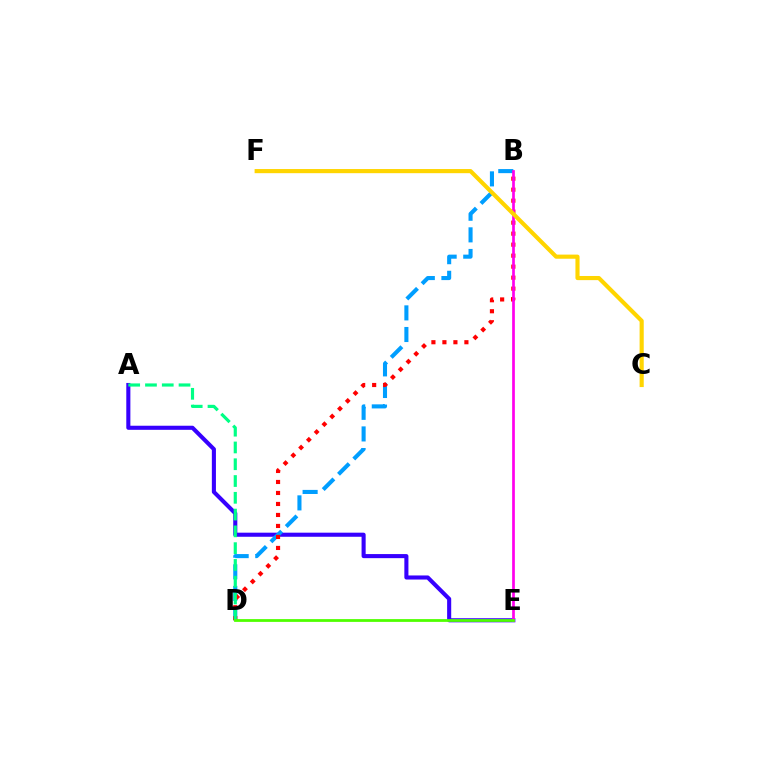{('A', 'E'): [{'color': '#3700ff', 'line_style': 'solid', 'thickness': 2.94}], ('B', 'D'): [{'color': '#009eff', 'line_style': 'dashed', 'thickness': 2.94}, {'color': '#ff0000', 'line_style': 'dotted', 'thickness': 2.99}], ('B', 'E'): [{'color': '#ff00ed', 'line_style': 'solid', 'thickness': 1.95}], ('A', 'D'): [{'color': '#00ff86', 'line_style': 'dashed', 'thickness': 2.28}], ('D', 'E'): [{'color': '#4fff00', 'line_style': 'solid', 'thickness': 2.0}], ('C', 'F'): [{'color': '#ffd500', 'line_style': 'solid', 'thickness': 2.98}]}